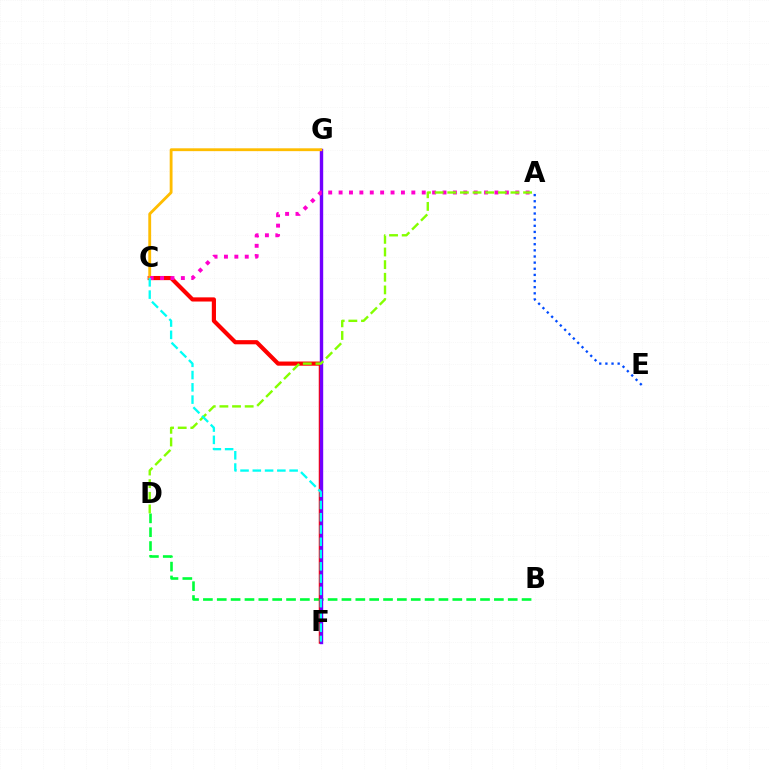{('B', 'D'): [{'color': '#00ff39', 'line_style': 'dashed', 'thickness': 1.88}], ('C', 'F'): [{'color': '#ff0000', 'line_style': 'solid', 'thickness': 3.0}, {'color': '#00fff6', 'line_style': 'dashed', 'thickness': 1.67}], ('A', 'E'): [{'color': '#004bff', 'line_style': 'dotted', 'thickness': 1.67}], ('F', 'G'): [{'color': '#7200ff', 'line_style': 'solid', 'thickness': 2.45}], ('C', 'G'): [{'color': '#ffbd00', 'line_style': 'solid', 'thickness': 2.04}], ('A', 'C'): [{'color': '#ff00cf', 'line_style': 'dotted', 'thickness': 2.82}], ('A', 'D'): [{'color': '#84ff00', 'line_style': 'dashed', 'thickness': 1.72}]}